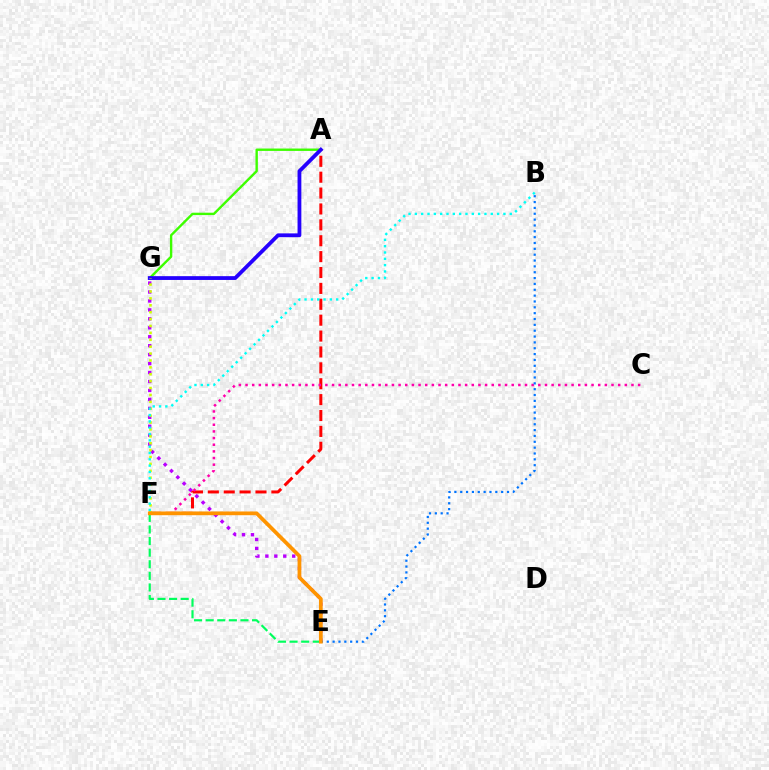{('A', 'F'): [{'color': '#ff0000', 'line_style': 'dashed', 'thickness': 2.16}], ('C', 'F'): [{'color': '#ff00ac', 'line_style': 'dotted', 'thickness': 1.81}], ('E', 'G'): [{'color': '#b900ff', 'line_style': 'dotted', 'thickness': 2.43}], ('E', 'F'): [{'color': '#00ff5c', 'line_style': 'dashed', 'thickness': 1.58}, {'color': '#ff9400', 'line_style': 'solid', 'thickness': 2.7}], ('B', 'E'): [{'color': '#0074ff', 'line_style': 'dotted', 'thickness': 1.59}], ('A', 'G'): [{'color': '#3dff00', 'line_style': 'solid', 'thickness': 1.72}, {'color': '#2500ff', 'line_style': 'solid', 'thickness': 2.73}], ('F', 'G'): [{'color': '#d1ff00', 'line_style': 'dotted', 'thickness': 1.87}], ('B', 'F'): [{'color': '#00fff6', 'line_style': 'dotted', 'thickness': 1.72}]}